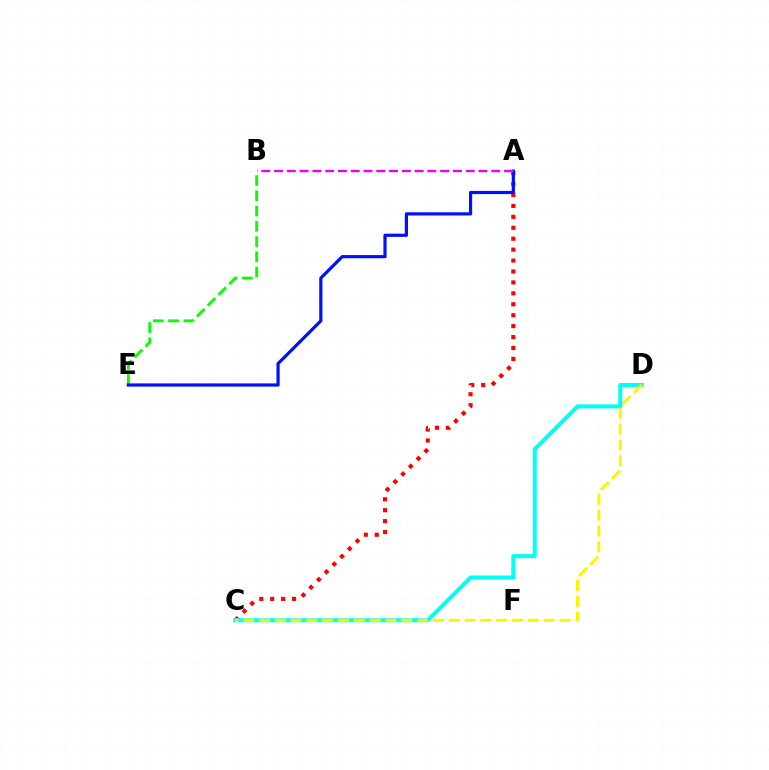{('A', 'C'): [{'color': '#ff0000', 'line_style': 'dotted', 'thickness': 2.97}], ('B', 'E'): [{'color': '#08ff00', 'line_style': 'dashed', 'thickness': 2.07}], ('A', 'E'): [{'color': '#0010ff', 'line_style': 'solid', 'thickness': 2.3}], ('A', 'B'): [{'color': '#ee00ff', 'line_style': 'dashed', 'thickness': 1.74}], ('C', 'D'): [{'color': '#00fff6', 'line_style': 'solid', 'thickness': 2.9}, {'color': '#fcf500', 'line_style': 'dashed', 'thickness': 2.15}]}